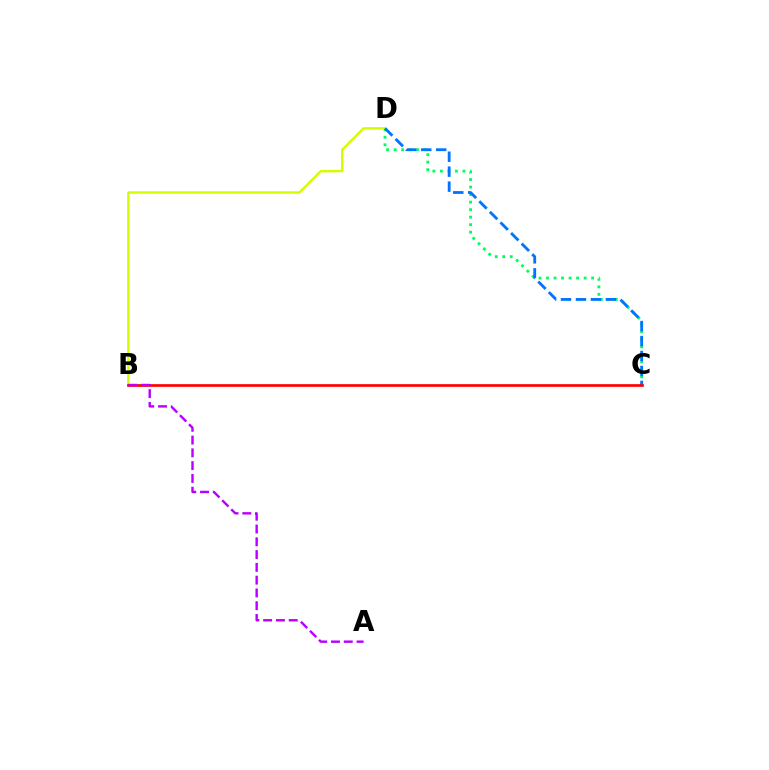{('C', 'D'): [{'color': '#00ff5c', 'line_style': 'dotted', 'thickness': 2.04}, {'color': '#0074ff', 'line_style': 'dashed', 'thickness': 2.03}], ('B', 'D'): [{'color': '#d1ff00', 'line_style': 'solid', 'thickness': 1.74}], ('B', 'C'): [{'color': '#ff0000', 'line_style': 'solid', 'thickness': 1.94}], ('A', 'B'): [{'color': '#b900ff', 'line_style': 'dashed', 'thickness': 1.74}]}